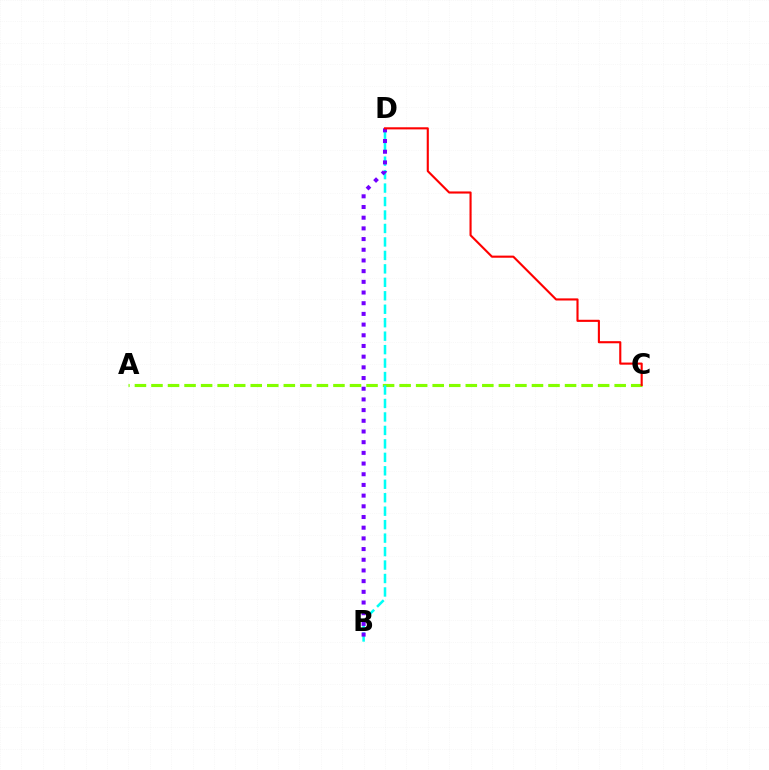{('A', 'C'): [{'color': '#84ff00', 'line_style': 'dashed', 'thickness': 2.25}], ('B', 'D'): [{'color': '#00fff6', 'line_style': 'dashed', 'thickness': 1.83}, {'color': '#7200ff', 'line_style': 'dotted', 'thickness': 2.9}], ('C', 'D'): [{'color': '#ff0000', 'line_style': 'solid', 'thickness': 1.52}]}